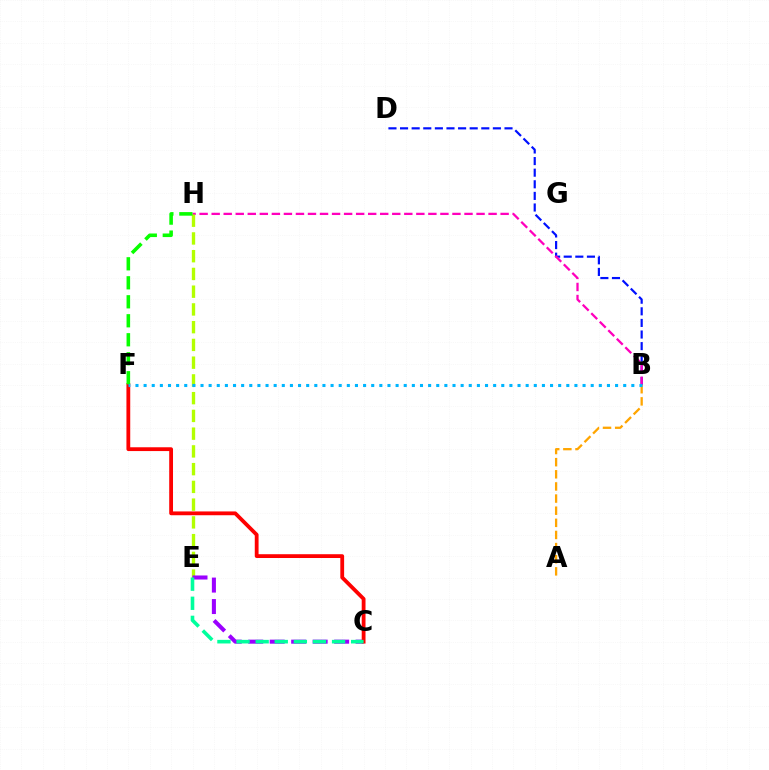{('B', 'D'): [{'color': '#0010ff', 'line_style': 'dashed', 'thickness': 1.58}], ('B', 'H'): [{'color': '#ff00bd', 'line_style': 'dashed', 'thickness': 1.64}], ('E', 'H'): [{'color': '#b3ff00', 'line_style': 'dashed', 'thickness': 2.41}], ('C', 'E'): [{'color': '#9b00ff', 'line_style': 'dashed', 'thickness': 2.92}, {'color': '#00ff9d', 'line_style': 'dashed', 'thickness': 2.6}], ('C', 'F'): [{'color': '#ff0000', 'line_style': 'solid', 'thickness': 2.74}], ('A', 'B'): [{'color': '#ffa500', 'line_style': 'dashed', 'thickness': 1.65}], ('F', 'H'): [{'color': '#08ff00', 'line_style': 'dashed', 'thickness': 2.58}], ('B', 'F'): [{'color': '#00b5ff', 'line_style': 'dotted', 'thickness': 2.21}]}